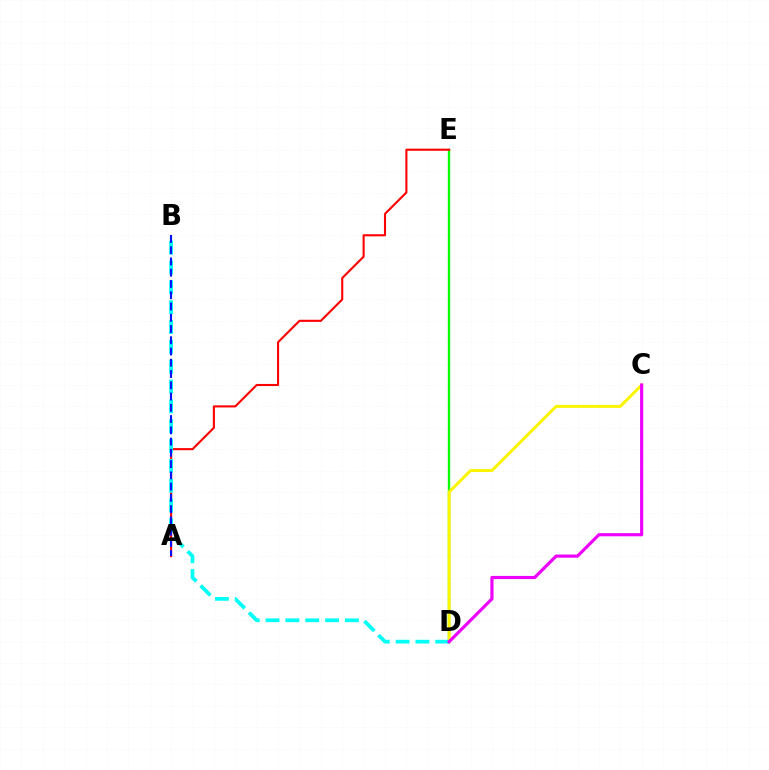{('D', 'E'): [{'color': '#08ff00', 'line_style': 'solid', 'thickness': 1.7}], ('A', 'E'): [{'color': '#ff0000', 'line_style': 'solid', 'thickness': 1.52}], ('C', 'D'): [{'color': '#fcf500', 'line_style': 'solid', 'thickness': 2.14}, {'color': '#ee00ff', 'line_style': 'solid', 'thickness': 2.28}], ('B', 'D'): [{'color': '#00fff6', 'line_style': 'dashed', 'thickness': 2.7}], ('A', 'B'): [{'color': '#0010ff', 'line_style': 'dashed', 'thickness': 1.53}]}